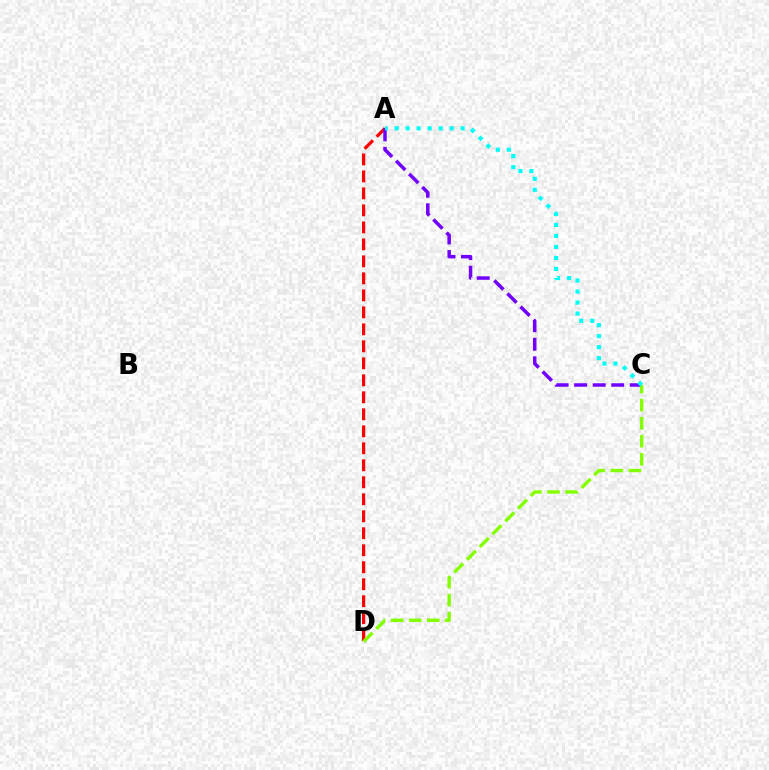{('A', 'D'): [{'color': '#ff0000', 'line_style': 'dashed', 'thickness': 2.31}], ('A', 'C'): [{'color': '#7200ff', 'line_style': 'dashed', 'thickness': 2.52}, {'color': '#00fff6', 'line_style': 'dotted', 'thickness': 2.99}], ('C', 'D'): [{'color': '#84ff00', 'line_style': 'dashed', 'thickness': 2.45}]}